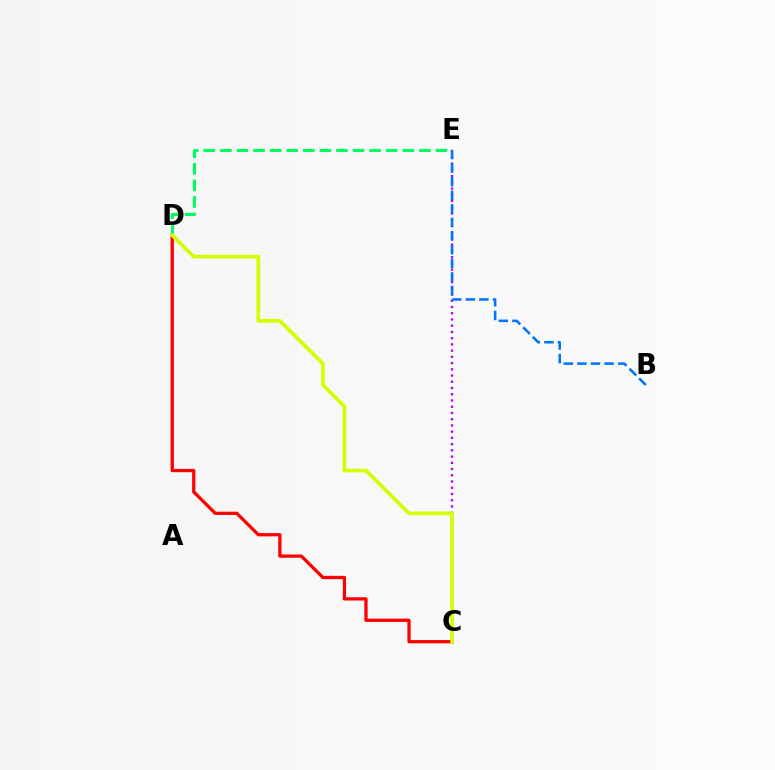{('C', 'E'): [{'color': '#b900ff', 'line_style': 'dotted', 'thickness': 1.69}], ('C', 'D'): [{'color': '#ff0000', 'line_style': 'solid', 'thickness': 2.36}, {'color': '#d1ff00', 'line_style': 'solid', 'thickness': 2.65}], ('B', 'E'): [{'color': '#0074ff', 'line_style': 'dashed', 'thickness': 1.85}], ('D', 'E'): [{'color': '#00ff5c', 'line_style': 'dashed', 'thickness': 2.25}]}